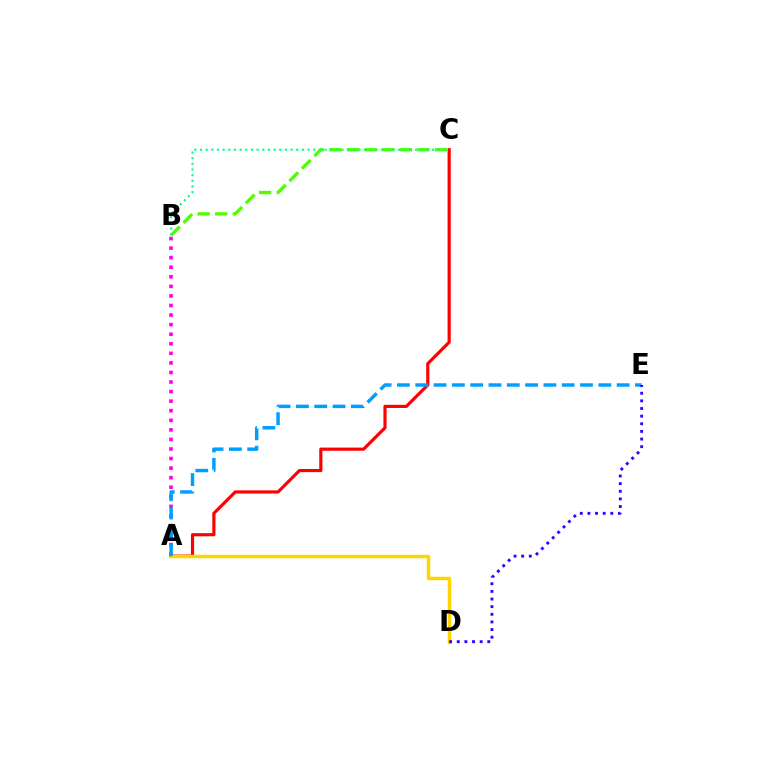{('A', 'B'): [{'color': '#ff00ed', 'line_style': 'dotted', 'thickness': 2.6}], ('A', 'C'): [{'color': '#ff0000', 'line_style': 'solid', 'thickness': 2.28}], ('B', 'C'): [{'color': '#4fff00', 'line_style': 'dashed', 'thickness': 2.39}, {'color': '#00ff86', 'line_style': 'dotted', 'thickness': 1.54}], ('A', 'D'): [{'color': '#ffd500', 'line_style': 'solid', 'thickness': 2.5}], ('A', 'E'): [{'color': '#009eff', 'line_style': 'dashed', 'thickness': 2.49}], ('D', 'E'): [{'color': '#3700ff', 'line_style': 'dotted', 'thickness': 2.07}]}